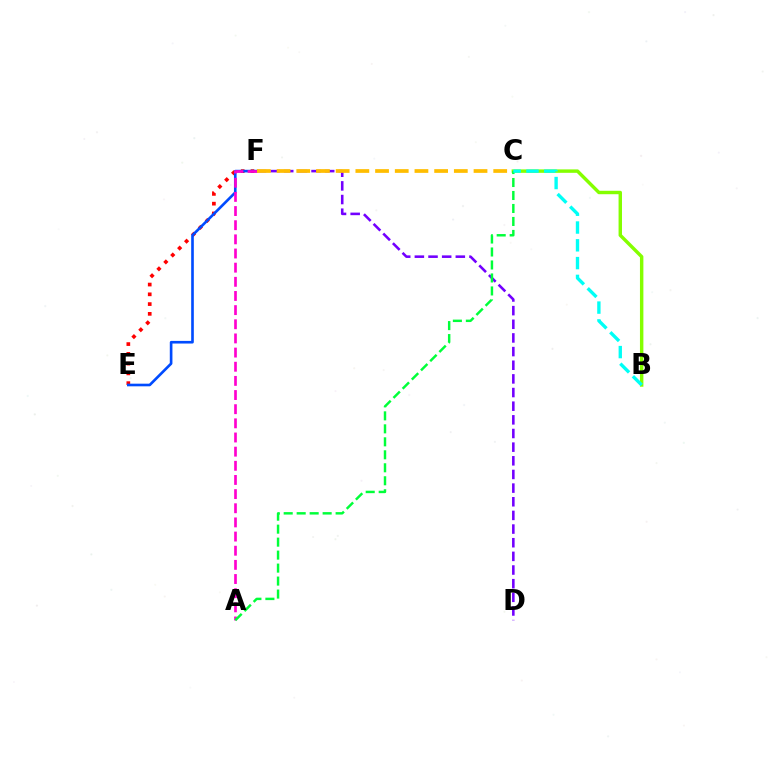{('E', 'F'): [{'color': '#ff0000', 'line_style': 'dotted', 'thickness': 2.65}, {'color': '#004bff', 'line_style': 'solid', 'thickness': 1.9}], ('D', 'F'): [{'color': '#7200ff', 'line_style': 'dashed', 'thickness': 1.85}], ('B', 'C'): [{'color': '#84ff00', 'line_style': 'solid', 'thickness': 2.47}, {'color': '#00fff6', 'line_style': 'dashed', 'thickness': 2.42}], ('A', 'F'): [{'color': '#ff00cf', 'line_style': 'dashed', 'thickness': 1.92}], ('A', 'C'): [{'color': '#00ff39', 'line_style': 'dashed', 'thickness': 1.76}], ('C', 'F'): [{'color': '#ffbd00', 'line_style': 'dashed', 'thickness': 2.68}]}